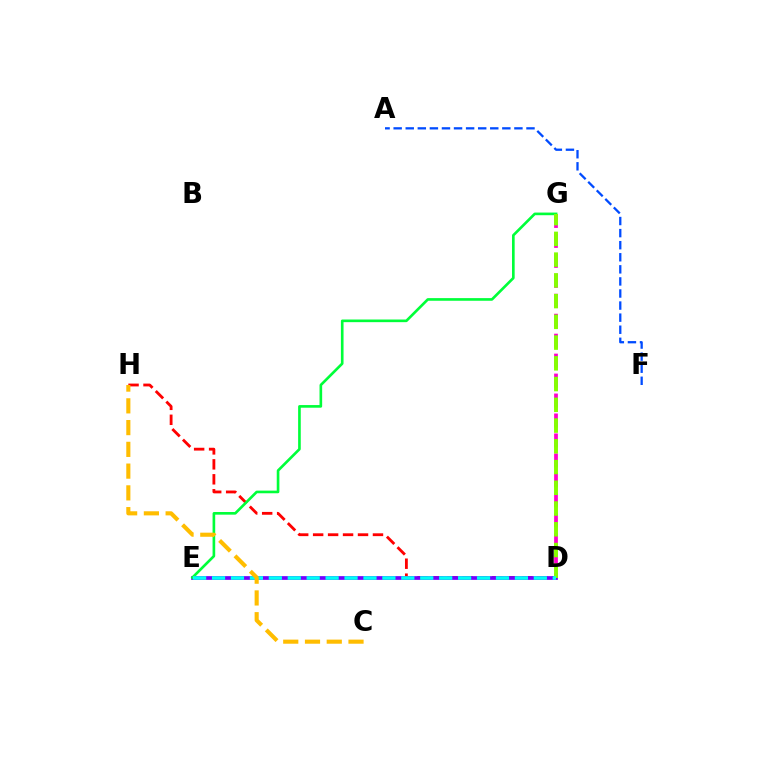{('D', 'H'): [{'color': '#ff0000', 'line_style': 'dashed', 'thickness': 2.03}], ('D', 'G'): [{'color': '#ff00cf', 'line_style': 'dashed', 'thickness': 2.71}, {'color': '#84ff00', 'line_style': 'dashed', 'thickness': 2.82}], ('A', 'F'): [{'color': '#004bff', 'line_style': 'dashed', 'thickness': 1.64}], ('D', 'E'): [{'color': '#7200ff', 'line_style': 'solid', 'thickness': 2.68}, {'color': '#00fff6', 'line_style': 'dashed', 'thickness': 2.57}], ('E', 'G'): [{'color': '#00ff39', 'line_style': 'solid', 'thickness': 1.9}], ('C', 'H'): [{'color': '#ffbd00', 'line_style': 'dashed', 'thickness': 2.96}]}